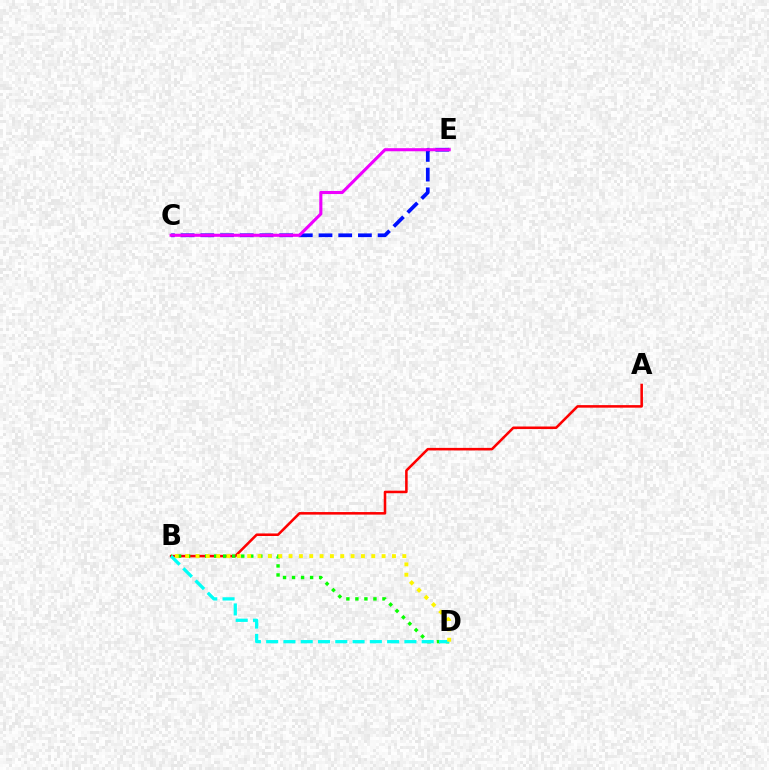{('A', 'B'): [{'color': '#ff0000', 'line_style': 'solid', 'thickness': 1.84}], ('C', 'E'): [{'color': '#0010ff', 'line_style': 'dashed', 'thickness': 2.68}, {'color': '#ee00ff', 'line_style': 'solid', 'thickness': 2.22}], ('B', 'D'): [{'color': '#08ff00', 'line_style': 'dotted', 'thickness': 2.45}, {'color': '#00fff6', 'line_style': 'dashed', 'thickness': 2.35}, {'color': '#fcf500', 'line_style': 'dotted', 'thickness': 2.81}]}